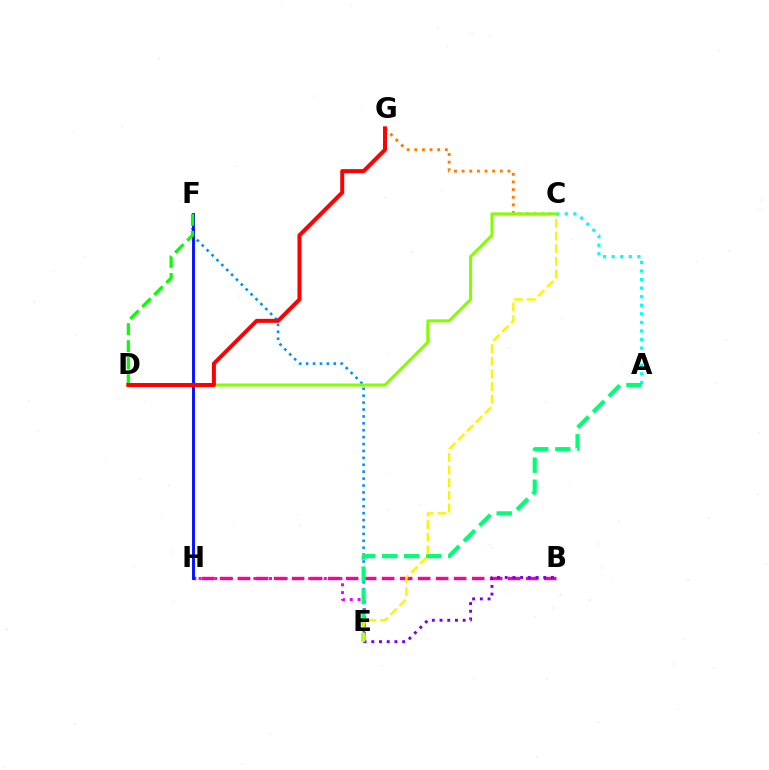{('A', 'C'): [{'color': '#00fff6', 'line_style': 'dotted', 'thickness': 2.33}], ('E', 'H'): [{'color': '#ee00ff', 'line_style': 'dotted', 'thickness': 2.13}], ('E', 'F'): [{'color': '#008cff', 'line_style': 'dotted', 'thickness': 1.88}], ('B', 'H'): [{'color': '#ff0094', 'line_style': 'dashed', 'thickness': 2.45}], ('B', 'E'): [{'color': '#7200ff', 'line_style': 'dotted', 'thickness': 2.1}], ('A', 'E'): [{'color': '#00ff74', 'line_style': 'dashed', 'thickness': 3.0}], ('C', 'E'): [{'color': '#fcf500', 'line_style': 'dashed', 'thickness': 1.72}], ('C', 'G'): [{'color': '#ff7c00', 'line_style': 'dotted', 'thickness': 2.07}], ('C', 'D'): [{'color': '#84ff00', 'line_style': 'solid', 'thickness': 2.18}], ('F', 'H'): [{'color': '#0010ff', 'line_style': 'solid', 'thickness': 2.08}], ('D', 'F'): [{'color': '#08ff00', 'line_style': 'dashed', 'thickness': 2.31}], ('D', 'G'): [{'color': '#ff0000', 'line_style': 'solid', 'thickness': 2.87}]}